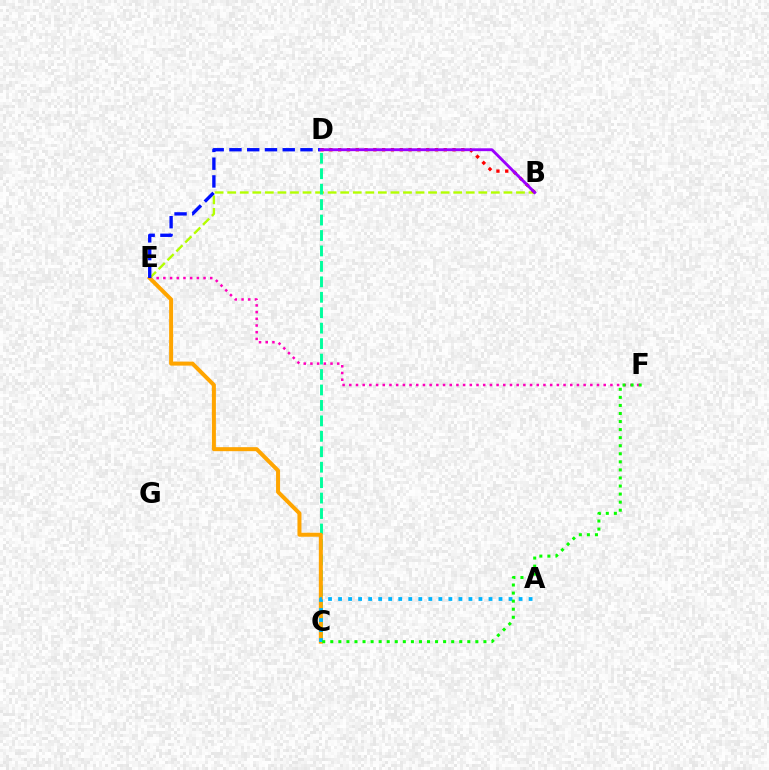{('E', 'F'): [{'color': '#ff00bd', 'line_style': 'dotted', 'thickness': 1.82}], ('B', 'E'): [{'color': '#b3ff00', 'line_style': 'dashed', 'thickness': 1.71}], ('C', 'D'): [{'color': '#00ff9d', 'line_style': 'dashed', 'thickness': 2.1}], ('C', 'E'): [{'color': '#ffa500', 'line_style': 'solid', 'thickness': 2.89}], ('A', 'C'): [{'color': '#00b5ff', 'line_style': 'dotted', 'thickness': 2.72}], ('D', 'E'): [{'color': '#0010ff', 'line_style': 'dashed', 'thickness': 2.41}], ('C', 'F'): [{'color': '#08ff00', 'line_style': 'dotted', 'thickness': 2.19}], ('B', 'D'): [{'color': '#ff0000', 'line_style': 'dotted', 'thickness': 2.39}, {'color': '#9b00ff', 'line_style': 'solid', 'thickness': 2.07}]}